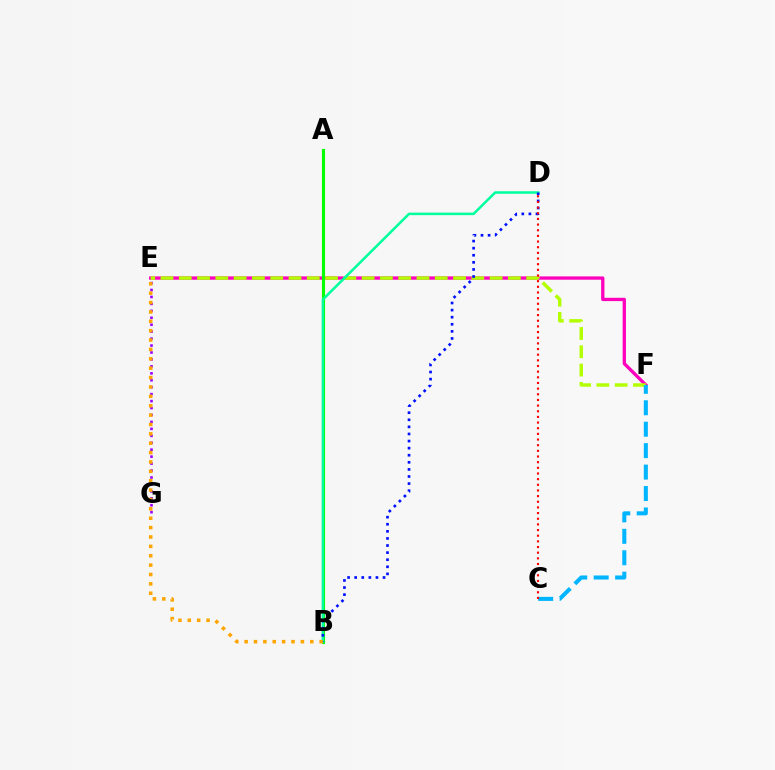{('E', 'F'): [{'color': '#ff00bd', 'line_style': 'solid', 'thickness': 2.38}, {'color': '#b3ff00', 'line_style': 'dashed', 'thickness': 2.48}], ('A', 'B'): [{'color': '#08ff00', 'line_style': 'solid', 'thickness': 2.25}], ('B', 'D'): [{'color': '#00ff9d', 'line_style': 'solid', 'thickness': 1.82}, {'color': '#0010ff', 'line_style': 'dotted', 'thickness': 1.93}], ('C', 'F'): [{'color': '#00b5ff', 'line_style': 'dashed', 'thickness': 2.91}], ('E', 'G'): [{'color': '#9b00ff', 'line_style': 'dotted', 'thickness': 1.89}], ('C', 'D'): [{'color': '#ff0000', 'line_style': 'dotted', 'thickness': 1.54}], ('B', 'E'): [{'color': '#ffa500', 'line_style': 'dotted', 'thickness': 2.55}]}